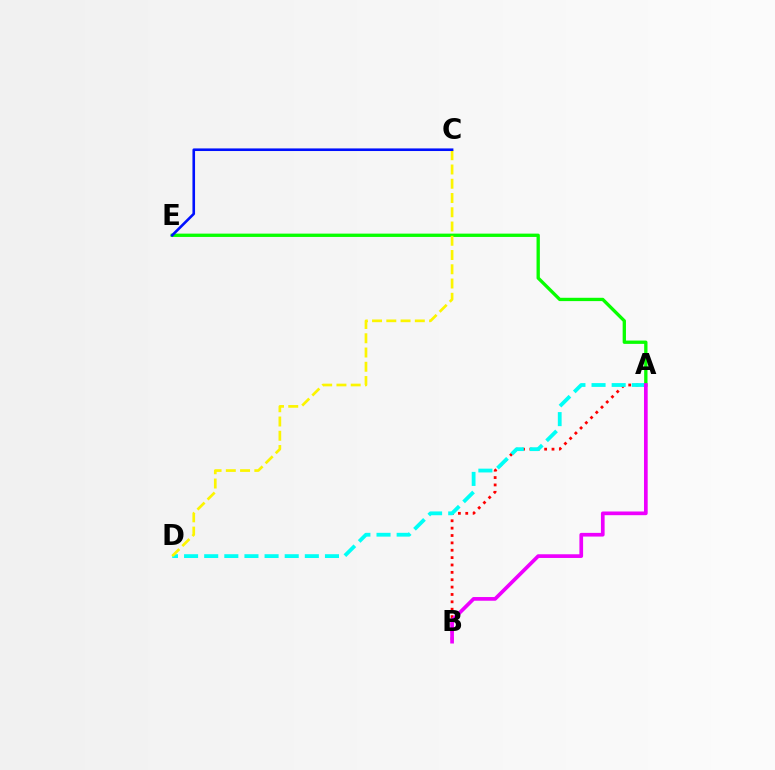{('A', 'B'): [{'color': '#ff0000', 'line_style': 'dotted', 'thickness': 2.0}, {'color': '#ee00ff', 'line_style': 'solid', 'thickness': 2.66}], ('A', 'D'): [{'color': '#00fff6', 'line_style': 'dashed', 'thickness': 2.73}], ('A', 'E'): [{'color': '#08ff00', 'line_style': 'solid', 'thickness': 2.39}], ('C', 'D'): [{'color': '#fcf500', 'line_style': 'dashed', 'thickness': 1.94}], ('C', 'E'): [{'color': '#0010ff', 'line_style': 'solid', 'thickness': 1.88}]}